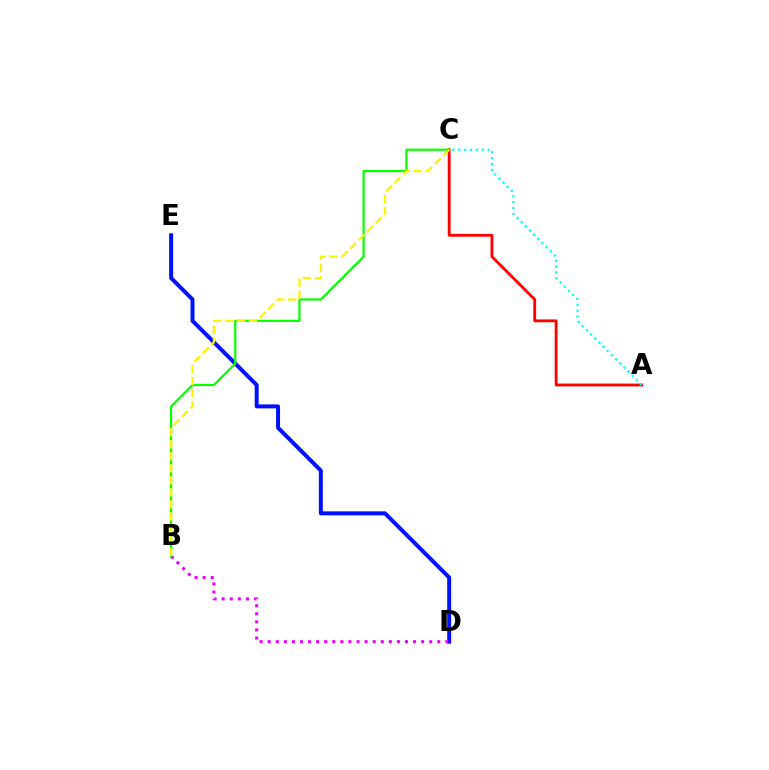{('A', 'C'): [{'color': '#ff0000', 'line_style': 'solid', 'thickness': 2.04}, {'color': '#00fff6', 'line_style': 'dotted', 'thickness': 1.6}], ('D', 'E'): [{'color': '#0010ff', 'line_style': 'solid', 'thickness': 2.86}], ('B', 'D'): [{'color': '#ee00ff', 'line_style': 'dotted', 'thickness': 2.19}], ('B', 'C'): [{'color': '#08ff00', 'line_style': 'solid', 'thickness': 1.59}, {'color': '#fcf500', 'line_style': 'dashed', 'thickness': 1.63}]}